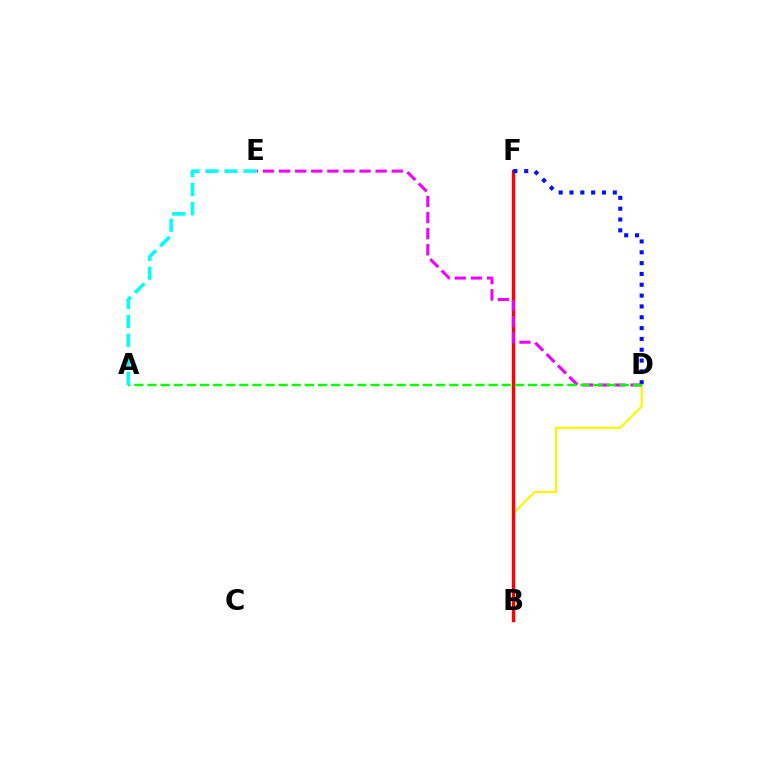{('B', 'D'): [{'color': '#fcf500', 'line_style': 'solid', 'thickness': 1.57}], ('B', 'F'): [{'color': '#ff0000', 'line_style': 'solid', 'thickness': 2.43}], ('D', 'E'): [{'color': '#ee00ff', 'line_style': 'dashed', 'thickness': 2.19}], ('D', 'F'): [{'color': '#0010ff', 'line_style': 'dotted', 'thickness': 2.94}], ('A', 'D'): [{'color': '#08ff00', 'line_style': 'dashed', 'thickness': 1.78}], ('A', 'E'): [{'color': '#00fff6', 'line_style': 'dashed', 'thickness': 2.58}]}